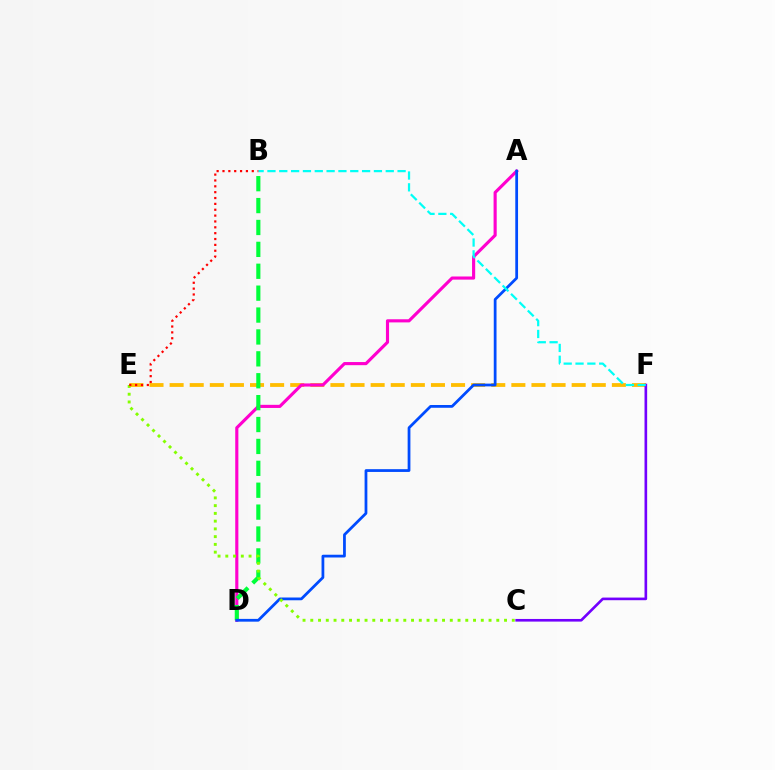{('E', 'F'): [{'color': '#ffbd00', 'line_style': 'dashed', 'thickness': 2.73}], ('A', 'D'): [{'color': '#ff00cf', 'line_style': 'solid', 'thickness': 2.25}, {'color': '#004bff', 'line_style': 'solid', 'thickness': 1.99}], ('C', 'F'): [{'color': '#7200ff', 'line_style': 'solid', 'thickness': 1.9}], ('B', 'D'): [{'color': '#00ff39', 'line_style': 'dashed', 'thickness': 2.97}], ('B', 'F'): [{'color': '#00fff6', 'line_style': 'dashed', 'thickness': 1.61}], ('C', 'E'): [{'color': '#84ff00', 'line_style': 'dotted', 'thickness': 2.11}], ('B', 'E'): [{'color': '#ff0000', 'line_style': 'dotted', 'thickness': 1.59}]}